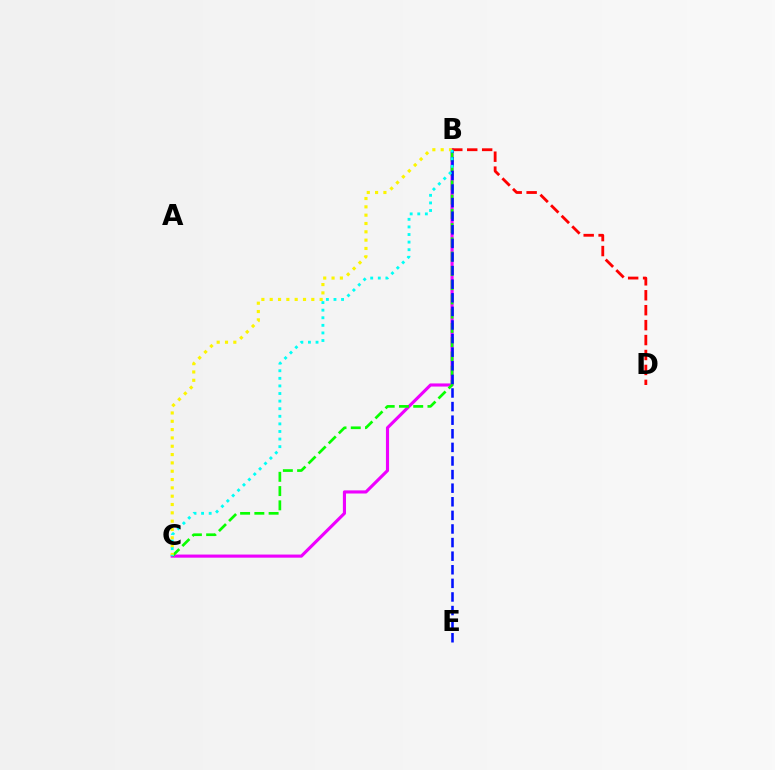{('B', 'C'): [{'color': '#ee00ff', 'line_style': 'solid', 'thickness': 2.25}, {'color': '#08ff00', 'line_style': 'dashed', 'thickness': 1.94}, {'color': '#fcf500', 'line_style': 'dotted', 'thickness': 2.26}, {'color': '#00fff6', 'line_style': 'dotted', 'thickness': 2.06}], ('B', 'D'): [{'color': '#ff0000', 'line_style': 'dashed', 'thickness': 2.03}], ('B', 'E'): [{'color': '#0010ff', 'line_style': 'dashed', 'thickness': 1.85}]}